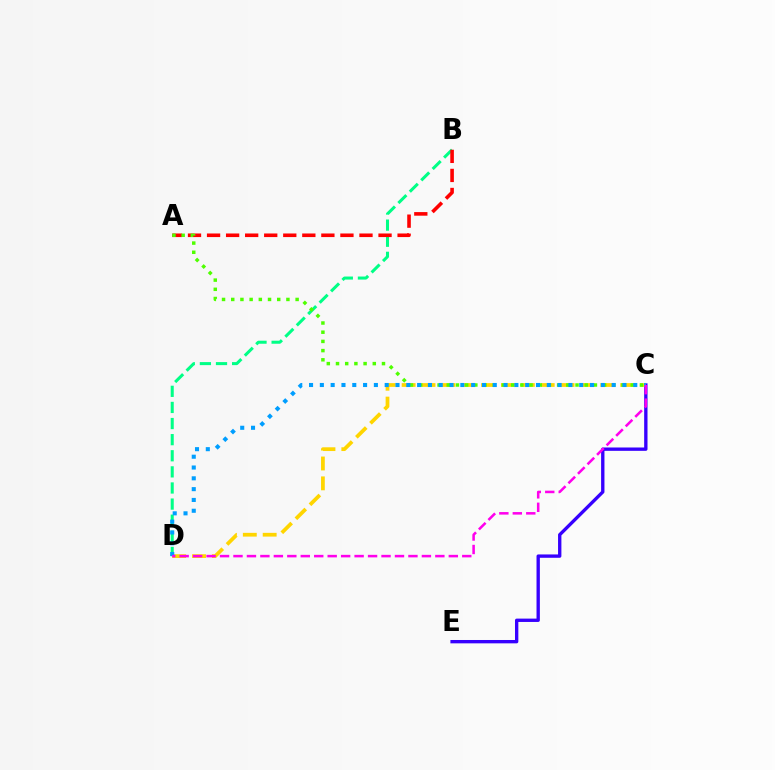{('C', 'E'): [{'color': '#3700ff', 'line_style': 'solid', 'thickness': 2.41}], ('B', 'D'): [{'color': '#00ff86', 'line_style': 'dashed', 'thickness': 2.19}], ('C', 'D'): [{'color': '#ffd500', 'line_style': 'dashed', 'thickness': 2.7}, {'color': '#009eff', 'line_style': 'dotted', 'thickness': 2.94}, {'color': '#ff00ed', 'line_style': 'dashed', 'thickness': 1.83}], ('A', 'B'): [{'color': '#ff0000', 'line_style': 'dashed', 'thickness': 2.59}], ('A', 'C'): [{'color': '#4fff00', 'line_style': 'dotted', 'thickness': 2.5}]}